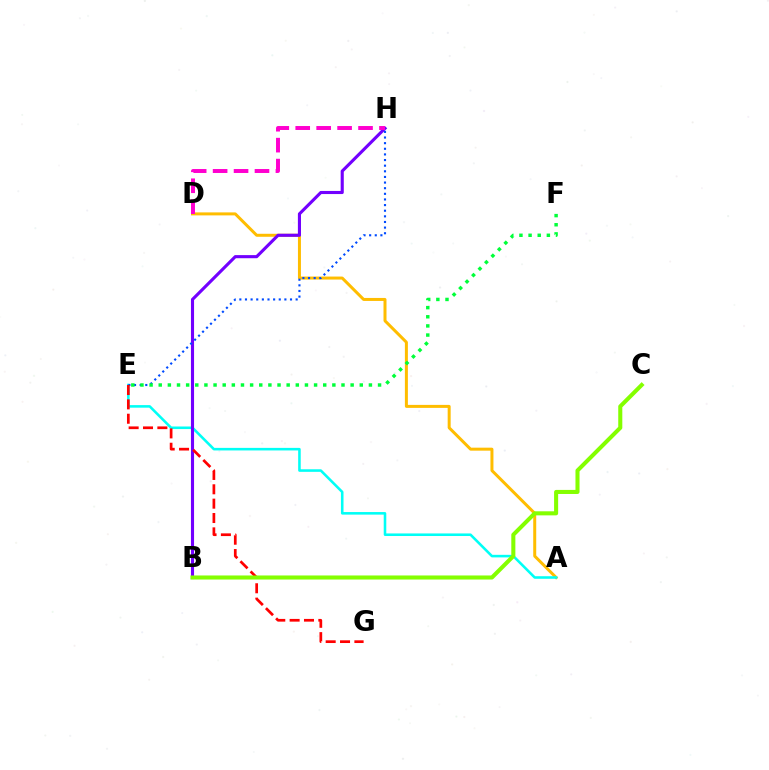{('A', 'D'): [{'color': '#ffbd00', 'line_style': 'solid', 'thickness': 2.16}], ('A', 'E'): [{'color': '#00fff6', 'line_style': 'solid', 'thickness': 1.85}], ('B', 'H'): [{'color': '#7200ff', 'line_style': 'solid', 'thickness': 2.24}], ('D', 'H'): [{'color': '#ff00cf', 'line_style': 'dashed', 'thickness': 2.84}], ('E', 'H'): [{'color': '#004bff', 'line_style': 'dotted', 'thickness': 1.53}], ('E', 'G'): [{'color': '#ff0000', 'line_style': 'dashed', 'thickness': 1.95}], ('E', 'F'): [{'color': '#00ff39', 'line_style': 'dotted', 'thickness': 2.48}], ('B', 'C'): [{'color': '#84ff00', 'line_style': 'solid', 'thickness': 2.92}]}